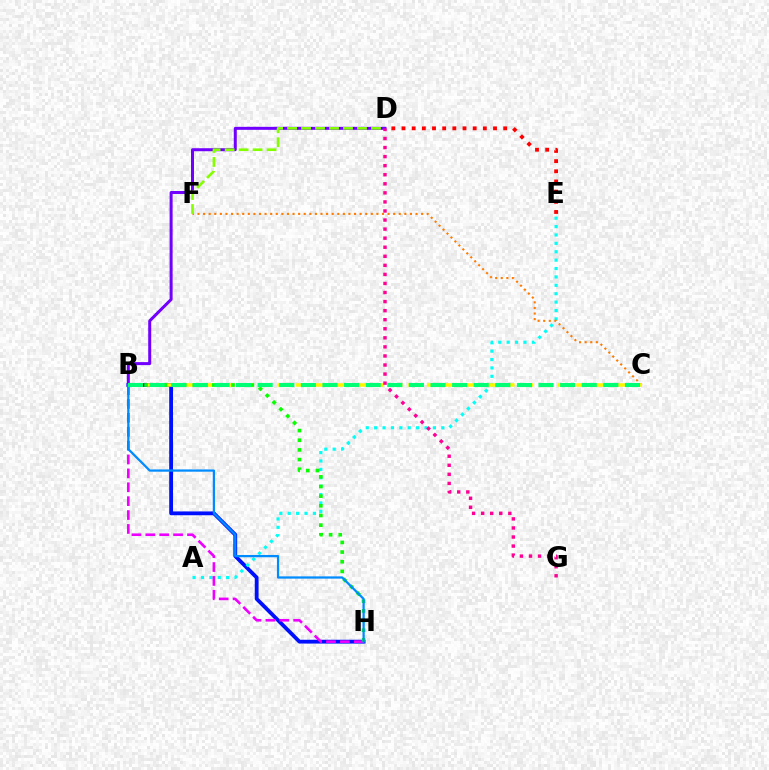{('B', 'H'): [{'color': '#0010ff', 'line_style': 'solid', 'thickness': 2.75}, {'color': '#ee00ff', 'line_style': 'dashed', 'thickness': 1.89}, {'color': '#08ff00', 'line_style': 'dotted', 'thickness': 2.63}, {'color': '#008cff', 'line_style': 'solid', 'thickness': 1.63}], ('A', 'E'): [{'color': '#00fff6', 'line_style': 'dotted', 'thickness': 2.28}], ('C', 'F'): [{'color': '#ff7c00', 'line_style': 'dotted', 'thickness': 1.52}], ('B', 'C'): [{'color': '#fcf500', 'line_style': 'dashed', 'thickness': 2.54}, {'color': '#00ff74', 'line_style': 'dashed', 'thickness': 2.94}], ('B', 'D'): [{'color': '#7200ff', 'line_style': 'solid', 'thickness': 2.16}], ('D', 'F'): [{'color': '#84ff00', 'line_style': 'dashed', 'thickness': 1.9}], ('D', 'E'): [{'color': '#ff0000', 'line_style': 'dotted', 'thickness': 2.76}], ('D', 'G'): [{'color': '#ff0094', 'line_style': 'dotted', 'thickness': 2.46}]}